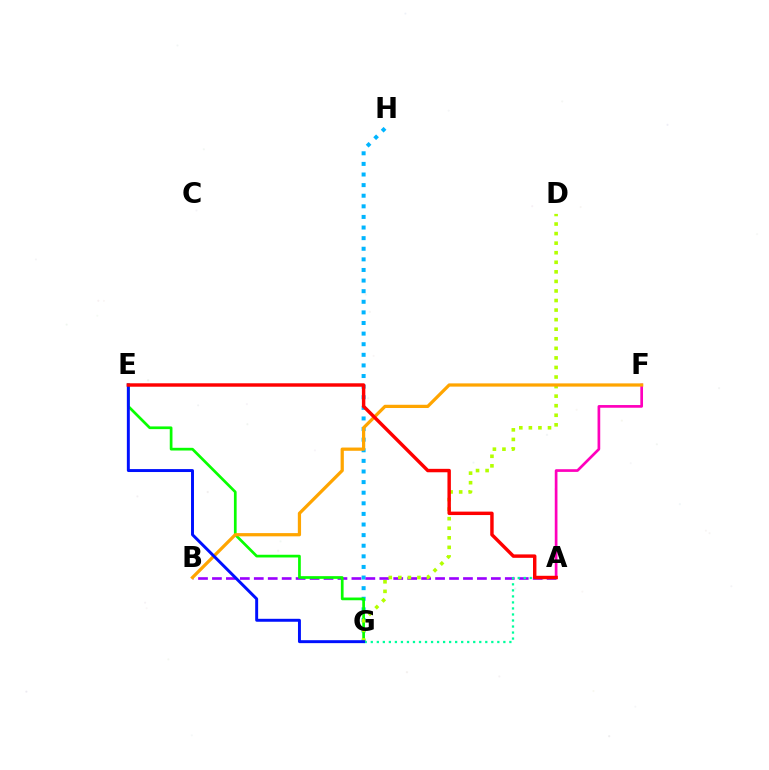{('A', 'F'): [{'color': '#ff00bd', 'line_style': 'solid', 'thickness': 1.94}], ('G', 'H'): [{'color': '#00b5ff', 'line_style': 'dotted', 'thickness': 2.88}], ('A', 'B'): [{'color': '#9b00ff', 'line_style': 'dashed', 'thickness': 1.89}], ('E', 'G'): [{'color': '#08ff00', 'line_style': 'solid', 'thickness': 1.95}, {'color': '#0010ff', 'line_style': 'solid', 'thickness': 2.12}], ('A', 'G'): [{'color': '#00ff9d', 'line_style': 'dotted', 'thickness': 1.64}], ('D', 'G'): [{'color': '#b3ff00', 'line_style': 'dotted', 'thickness': 2.6}], ('B', 'F'): [{'color': '#ffa500', 'line_style': 'solid', 'thickness': 2.33}], ('A', 'E'): [{'color': '#ff0000', 'line_style': 'solid', 'thickness': 2.47}]}